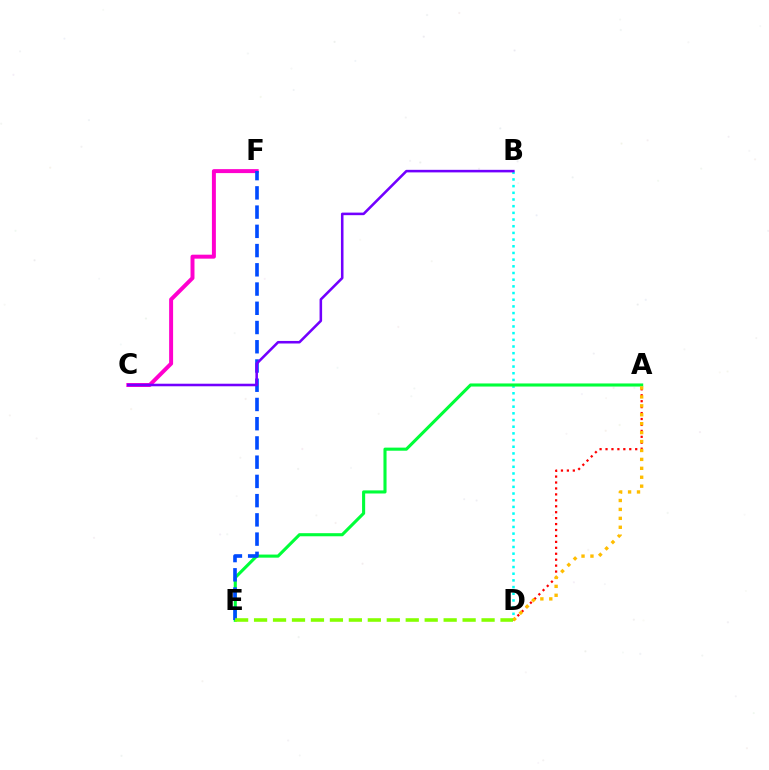{('B', 'D'): [{'color': '#00fff6', 'line_style': 'dotted', 'thickness': 1.82}], ('A', 'E'): [{'color': '#00ff39', 'line_style': 'solid', 'thickness': 2.23}], ('A', 'D'): [{'color': '#ff0000', 'line_style': 'dotted', 'thickness': 1.61}, {'color': '#ffbd00', 'line_style': 'dotted', 'thickness': 2.43}], ('C', 'F'): [{'color': '#ff00cf', 'line_style': 'solid', 'thickness': 2.86}], ('E', 'F'): [{'color': '#004bff', 'line_style': 'dashed', 'thickness': 2.61}], ('D', 'E'): [{'color': '#84ff00', 'line_style': 'dashed', 'thickness': 2.58}], ('B', 'C'): [{'color': '#7200ff', 'line_style': 'solid', 'thickness': 1.84}]}